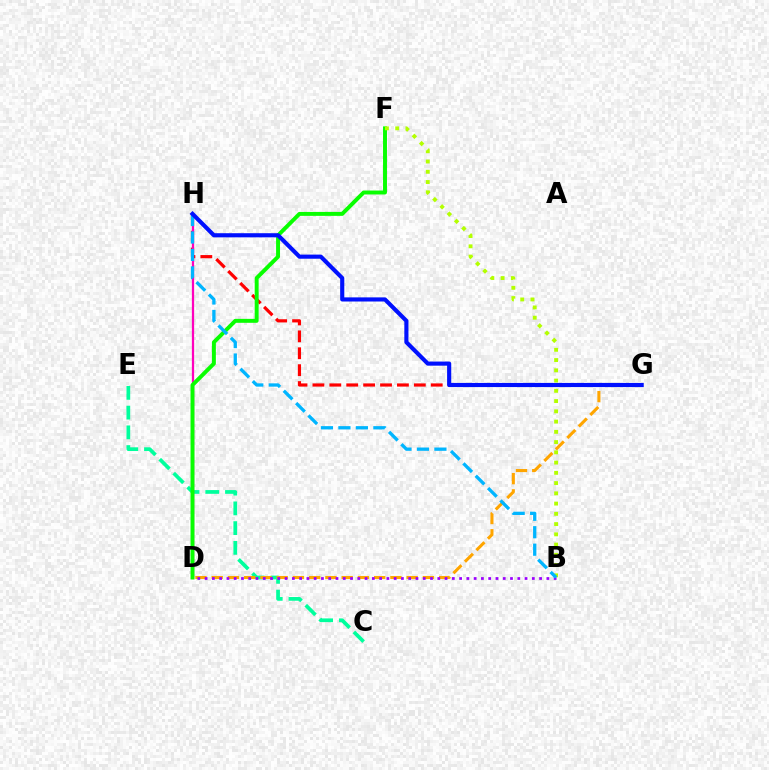{('C', 'E'): [{'color': '#00ff9d', 'line_style': 'dashed', 'thickness': 2.68}], ('G', 'H'): [{'color': '#ff0000', 'line_style': 'dashed', 'thickness': 2.3}, {'color': '#0010ff', 'line_style': 'solid', 'thickness': 2.97}], ('D', 'G'): [{'color': '#ffa500', 'line_style': 'dashed', 'thickness': 2.21}], ('D', 'H'): [{'color': '#ff00bd', 'line_style': 'solid', 'thickness': 1.62}], ('B', 'D'): [{'color': '#9b00ff', 'line_style': 'dotted', 'thickness': 1.98}], ('D', 'F'): [{'color': '#08ff00', 'line_style': 'solid', 'thickness': 2.84}], ('B', 'F'): [{'color': '#b3ff00', 'line_style': 'dotted', 'thickness': 2.79}], ('B', 'H'): [{'color': '#00b5ff', 'line_style': 'dashed', 'thickness': 2.37}]}